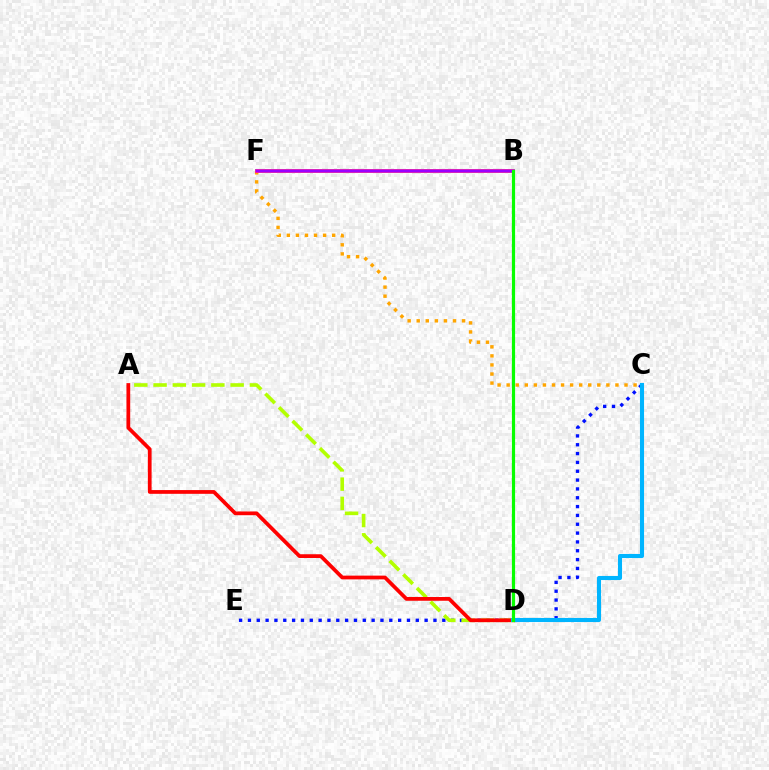{('B', 'F'): [{'color': '#00ff9d', 'line_style': 'solid', 'thickness': 2.72}, {'color': '#ff00bd', 'line_style': 'solid', 'thickness': 2.66}, {'color': '#9b00ff', 'line_style': 'solid', 'thickness': 1.58}], ('C', 'F'): [{'color': '#ffa500', 'line_style': 'dotted', 'thickness': 2.46}], ('C', 'E'): [{'color': '#0010ff', 'line_style': 'dotted', 'thickness': 2.4}], ('A', 'D'): [{'color': '#b3ff00', 'line_style': 'dashed', 'thickness': 2.62}, {'color': '#ff0000', 'line_style': 'solid', 'thickness': 2.7}], ('C', 'D'): [{'color': '#00b5ff', 'line_style': 'solid', 'thickness': 2.94}], ('B', 'D'): [{'color': '#08ff00', 'line_style': 'solid', 'thickness': 2.29}]}